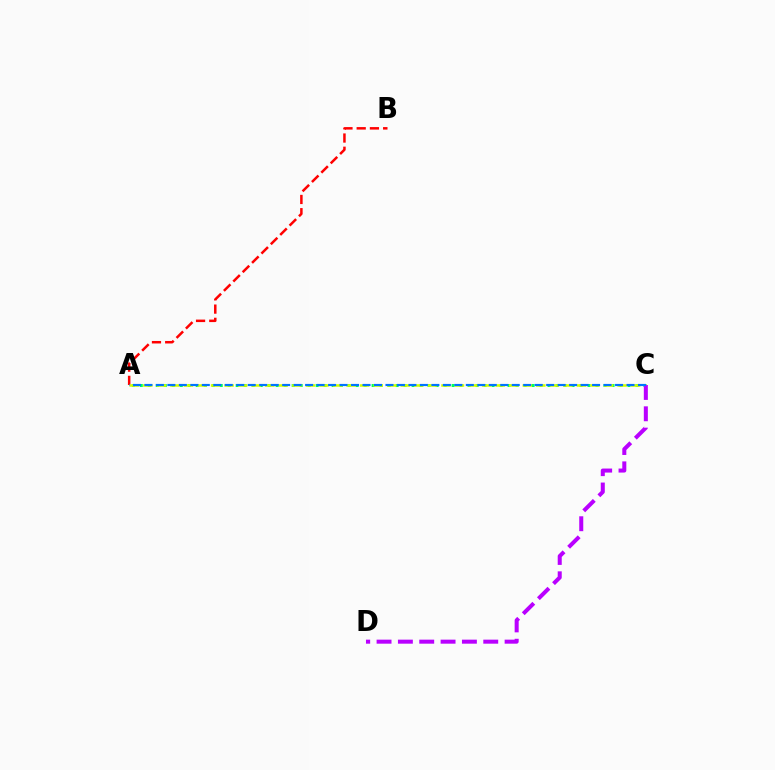{('A', 'C'): [{'color': '#00ff5c', 'line_style': 'dotted', 'thickness': 2.17}, {'color': '#d1ff00', 'line_style': 'dashed', 'thickness': 1.84}, {'color': '#0074ff', 'line_style': 'dashed', 'thickness': 1.56}], ('A', 'B'): [{'color': '#ff0000', 'line_style': 'dashed', 'thickness': 1.8}], ('C', 'D'): [{'color': '#b900ff', 'line_style': 'dashed', 'thickness': 2.9}]}